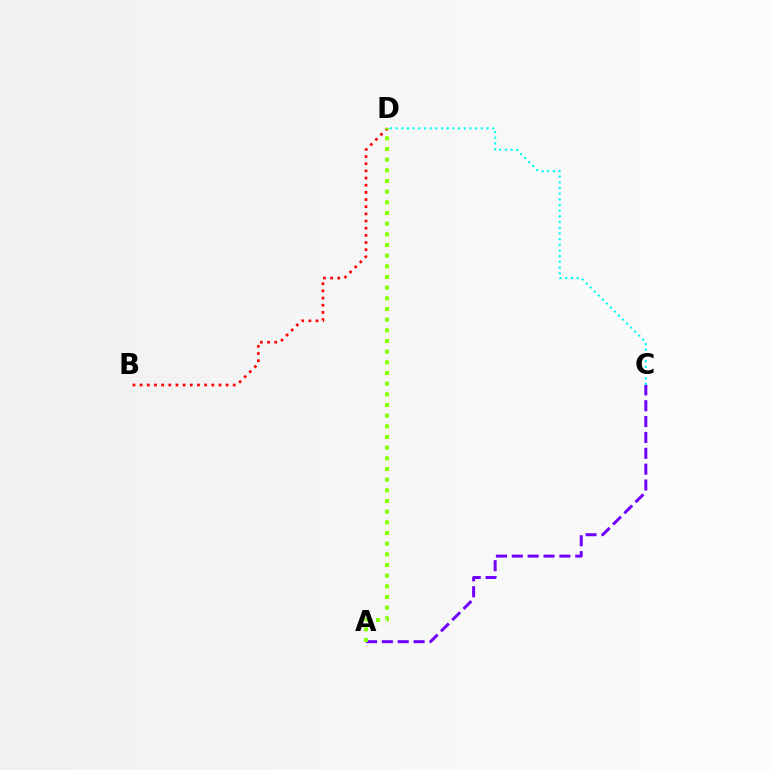{('A', 'C'): [{'color': '#7200ff', 'line_style': 'dashed', 'thickness': 2.15}], ('B', 'D'): [{'color': '#ff0000', 'line_style': 'dotted', 'thickness': 1.95}], ('C', 'D'): [{'color': '#00fff6', 'line_style': 'dotted', 'thickness': 1.54}], ('A', 'D'): [{'color': '#84ff00', 'line_style': 'dotted', 'thickness': 2.9}]}